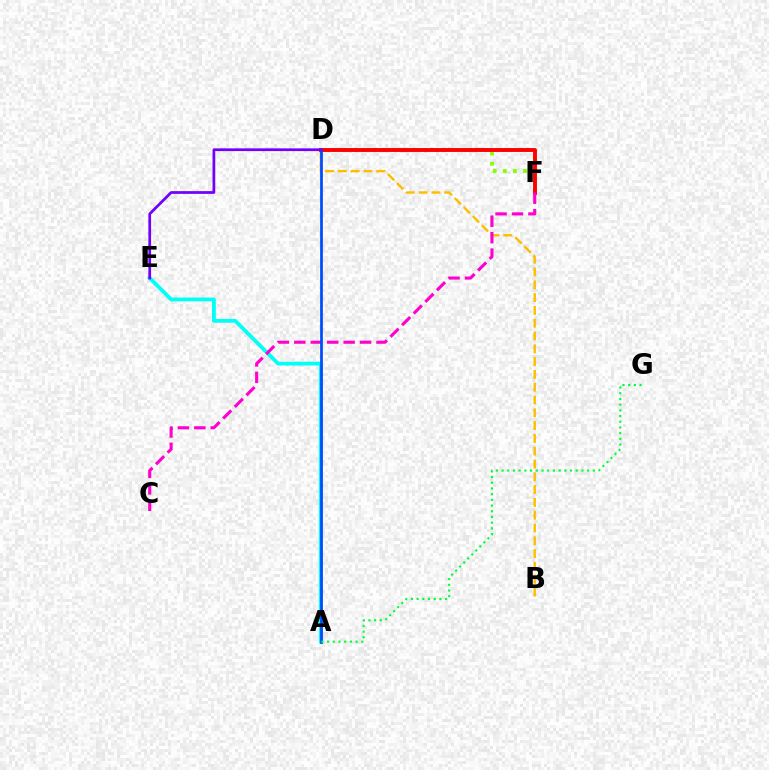{('A', 'E'): [{'color': '#00fff6', 'line_style': 'solid', 'thickness': 2.73}], ('B', 'D'): [{'color': '#ffbd00', 'line_style': 'dashed', 'thickness': 1.74}], ('D', 'F'): [{'color': '#84ff00', 'line_style': 'dotted', 'thickness': 2.73}, {'color': '#ff0000', 'line_style': 'solid', 'thickness': 2.81}], ('C', 'F'): [{'color': '#ff00cf', 'line_style': 'dashed', 'thickness': 2.23}], ('A', 'D'): [{'color': '#004bff', 'line_style': 'solid', 'thickness': 1.97}], ('D', 'E'): [{'color': '#7200ff', 'line_style': 'solid', 'thickness': 1.97}], ('A', 'G'): [{'color': '#00ff39', 'line_style': 'dotted', 'thickness': 1.55}]}